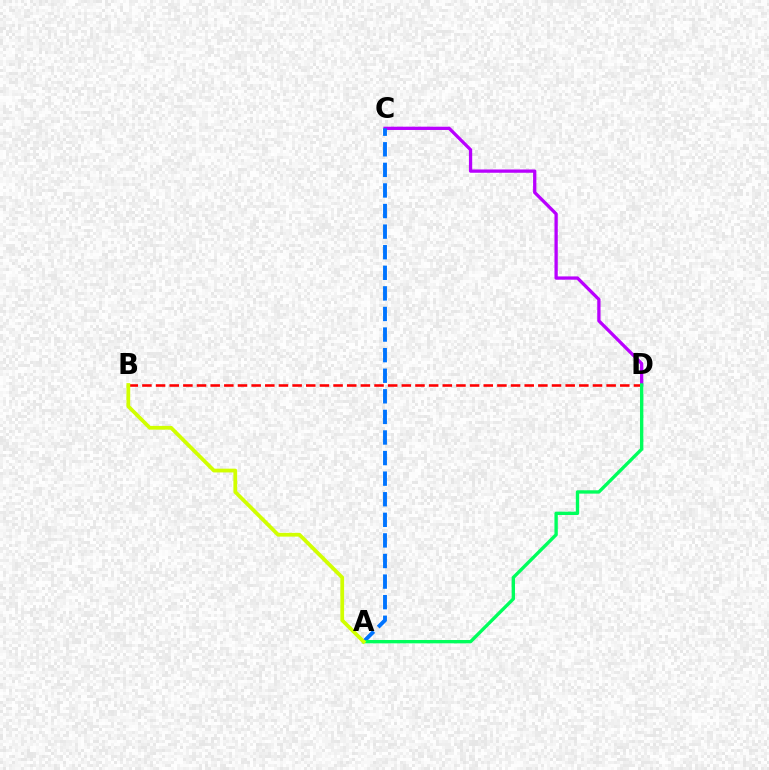{('C', 'D'): [{'color': '#b900ff', 'line_style': 'solid', 'thickness': 2.36}], ('A', 'C'): [{'color': '#0074ff', 'line_style': 'dashed', 'thickness': 2.8}], ('B', 'D'): [{'color': '#ff0000', 'line_style': 'dashed', 'thickness': 1.85}], ('A', 'D'): [{'color': '#00ff5c', 'line_style': 'solid', 'thickness': 2.41}], ('A', 'B'): [{'color': '#d1ff00', 'line_style': 'solid', 'thickness': 2.71}]}